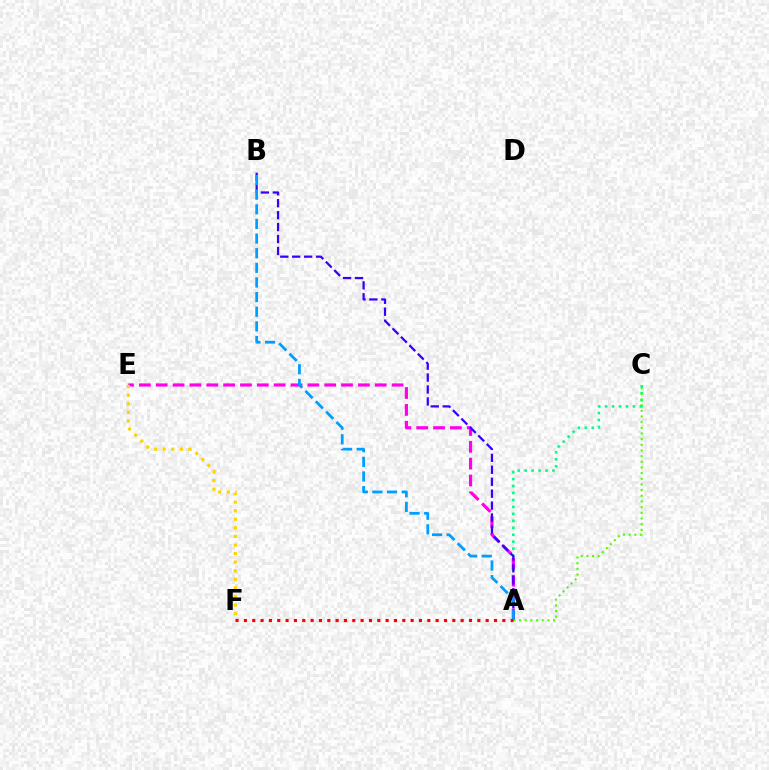{('A', 'C'): [{'color': '#00ff86', 'line_style': 'dotted', 'thickness': 1.89}, {'color': '#4fff00', 'line_style': 'dotted', 'thickness': 1.54}], ('A', 'E'): [{'color': '#ff00ed', 'line_style': 'dashed', 'thickness': 2.29}], ('E', 'F'): [{'color': '#ffd500', 'line_style': 'dotted', 'thickness': 2.33}], ('A', 'B'): [{'color': '#3700ff', 'line_style': 'dashed', 'thickness': 1.62}, {'color': '#009eff', 'line_style': 'dashed', 'thickness': 1.99}], ('A', 'F'): [{'color': '#ff0000', 'line_style': 'dotted', 'thickness': 2.27}]}